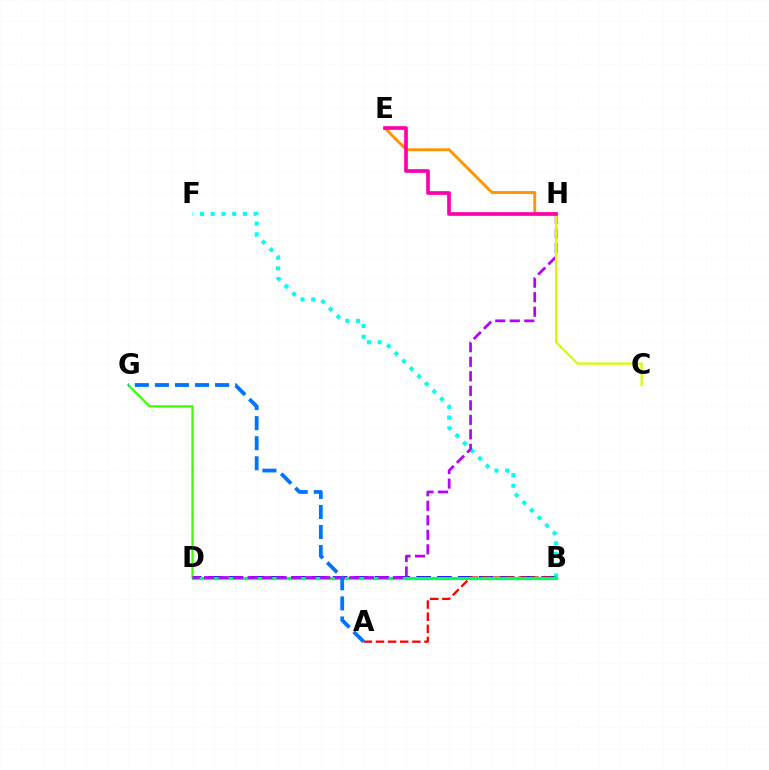{('D', 'G'): [{'color': '#3dff00', 'line_style': 'solid', 'thickness': 1.62}], ('B', 'D'): [{'color': '#2500ff', 'line_style': 'dashed', 'thickness': 2.83}, {'color': '#00ff5c', 'line_style': 'solid', 'thickness': 2.34}], ('B', 'F'): [{'color': '#00fff6', 'line_style': 'dotted', 'thickness': 2.92}], ('E', 'H'): [{'color': '#ff9400', 'line_style': 'solid', 'thickness': 2.07}, {'color': '#ff00ac', 'line_style': 'solid', 'thickness': 2.65}], ('A', 'B'): [{'color': '#ff0000', 'line_style': 'dashed', 'thickness': 1.65}], ('D', 'H'): [{'color': '#b900ff', 'line_style': 'dashed', 'thickness': 1.97}], ('C', 'H'): [{'color': '#d1ff00', 'line_style': 'solid', 'thickness': 1.64}], ('A', 'G'): [{'color': '#0074ff', 'line_style': 'dashed', 'thickness': 2.73}]}